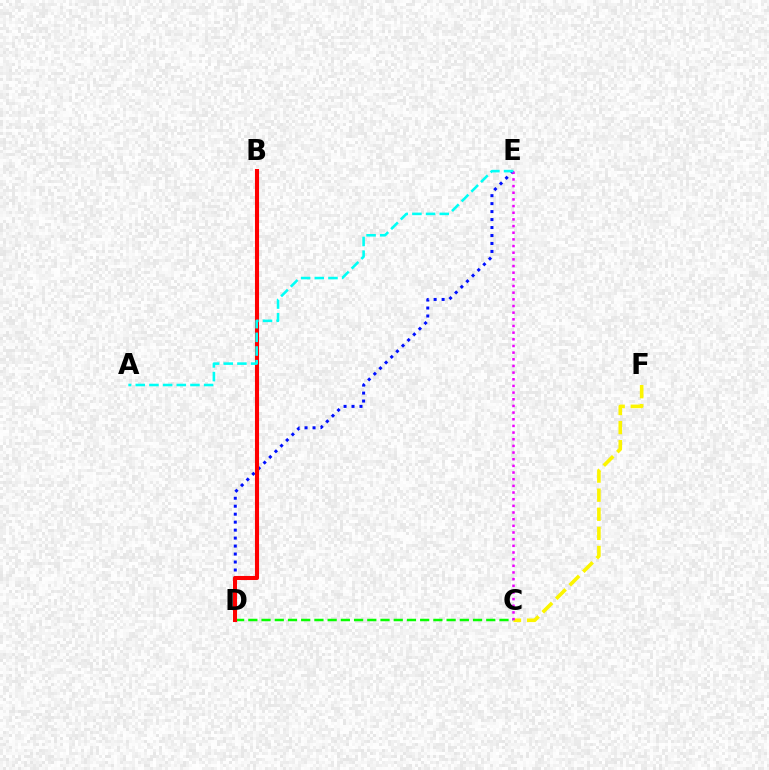{('C', 'F'): [{'color': '#fcf500', 'line_style': 'dashed', 'thickness': 2.6}], ('D', 'E'): [{'color': '#0010ff', 'line_style': 'dotted', 'thickness': 2.17}], ('C', 'D'): [{'color': '#08ff00', 'line_style': 'dashed', 'thickness': 1.8}], ('B', 'D'): [{'color': '#ff0000', 'line_style': 'solid', 'thickness': 2.94}], ('C', 'E'): [{'color': '#ee00ff', 'line_style': 'dotted', 'thickness': 1.81}], ('A', 'E'): [{'color': '#00fff6', 'line_style': 'dashed', 'thickness': 1.86}]}